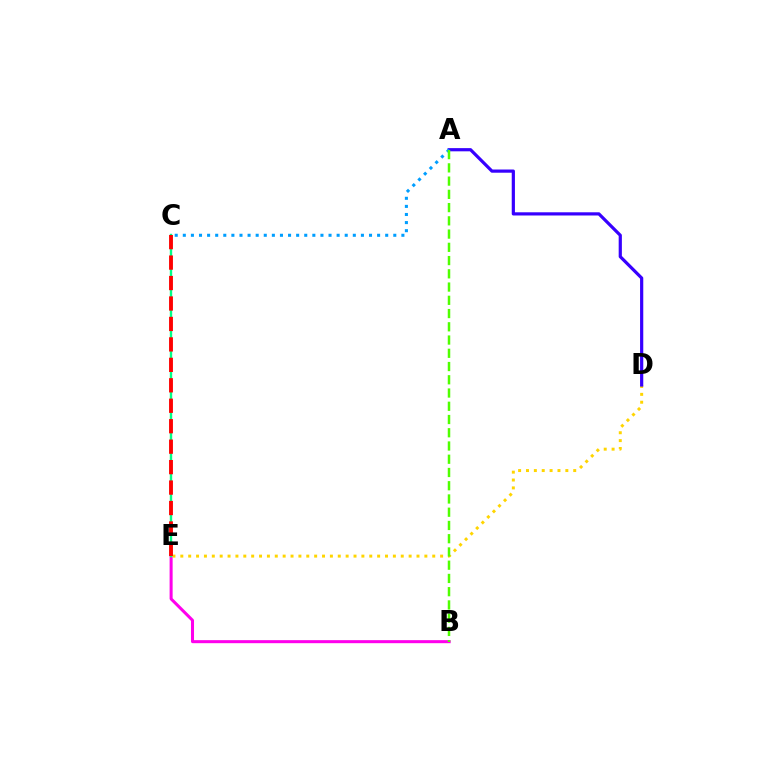{('B', 'E'): [{'color': '#ff00ed', 'line_style': 'solid', 'thickness': 2.18}], ('D', 'E'): [{'color': '#ffd500', 'line_style': 'dotted', 'thickness': 2.14}], ('C', 'E'): [{'color': '#00ff86', 'line_style': 'solid', 'thickness': 1.71}, {'color': '#ff0000', 'line_style': 'dashed', 'thickness': 2.78}], ('A', 'D'): [{'color': '#3700ff', 'line_style': 'solid', 'thickness': 2.3}], ('A', 'C'): [{'color': '#009eff', 'line_style': 'dotted', 'thickness': 2.2}], ('A', 'B'): [{'color': '#4fff00', 'line_style': 'dashed', 'thickness': 1.8}]}